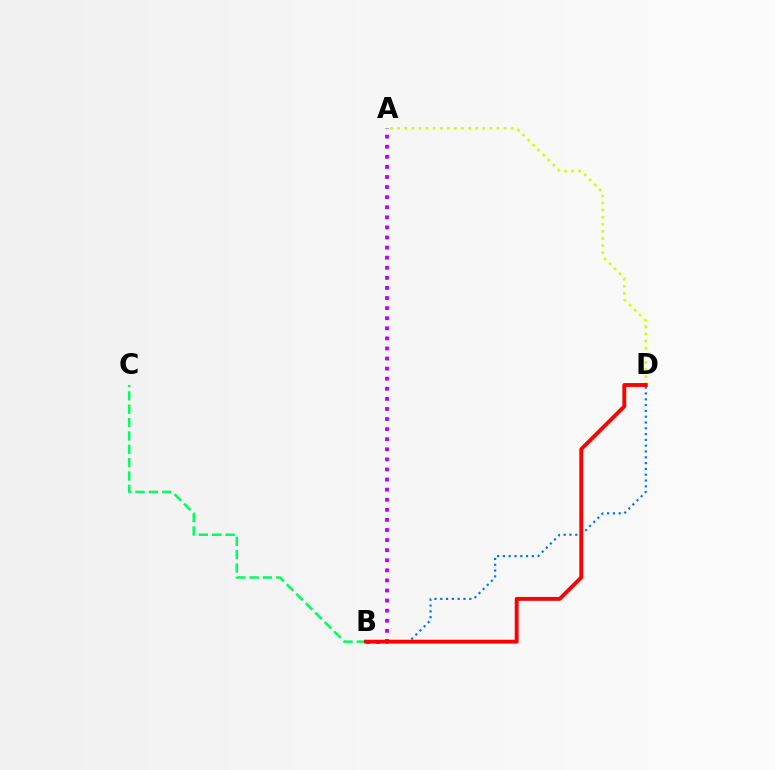{('B', 'D'): [{'color': '#0074ff', 'line_style': 'dotted', 'thickness': 1.58}, {'color': '#ff0000', 'line_style': 'solid', 'thickness': 2.79}], ('B', 'C'): [{'color': '#00ff5c', 'line_style': 'dashed', 'thickness': 1.82}], ('A', 'D'): [{'color': '#d1ff00', 'line_style': 'dotted', 'thickness': 1.93}], ('A', 'B'): [{'color': '#b900ff', 'line_style': 'dotted', 'thickness': 2.74}]}